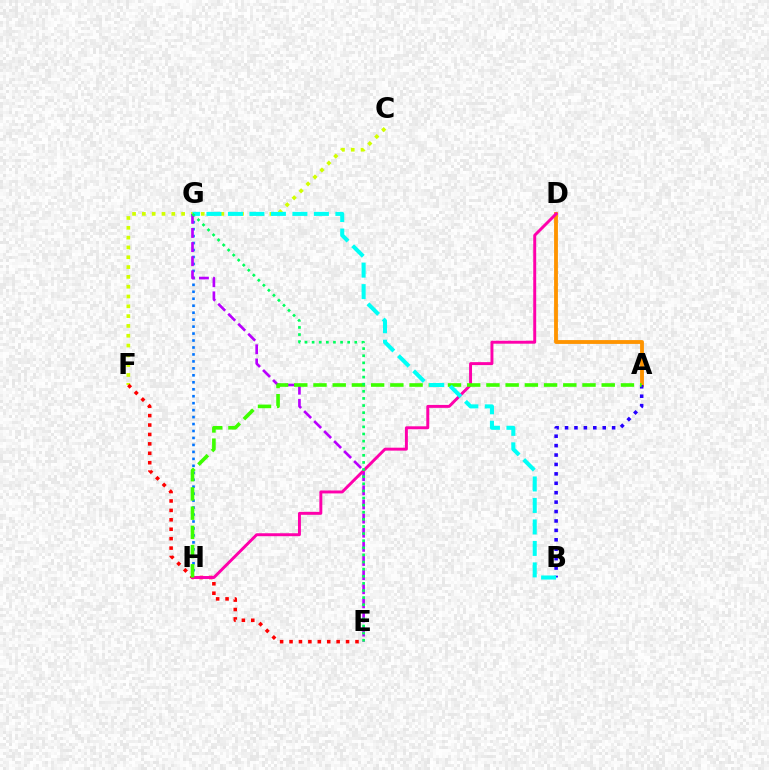{('G', 'H'): [{'color': '#0074ff', 'line_style': 'dotted', 'thickness': 1.89}], ('C', 'F'): [{'color': '#d1ff00', 'line_style': 'dotted', 'thickness': 2.67}], ('E', 'F'): [{'color': '#ff0000', 'line_style': 'dotted', 'thickness': 2.56}], ('A', 'D'): [{'color': '#ff9400', 'line_style': 'solid', 'thickness': 2.76}], ('E', 'G'): [{'color': '#b900ff', 'line_style': 'dashed', 'thickness': 1.92}, {'color': '#00ff5c', 'line_style': 'dotted', 'thickness': 1.93}], ('A', 'B'): [{'color': '#2500ff', 'line_style': 'dotted', 'thickness': 2.56}], ('D', 'H'): [{'color': '#ff00ac', 'line_style': 'solid', 'thickness': 2.12}], ('A', 'H'): [{'color': '#3dff00', 'line_style': 'dashed', 'thickness': 2.61}], ('B', 'G'): [{'color': '#00fff6', 'line_style': 'dashed', 'thickness': 2.92}]}